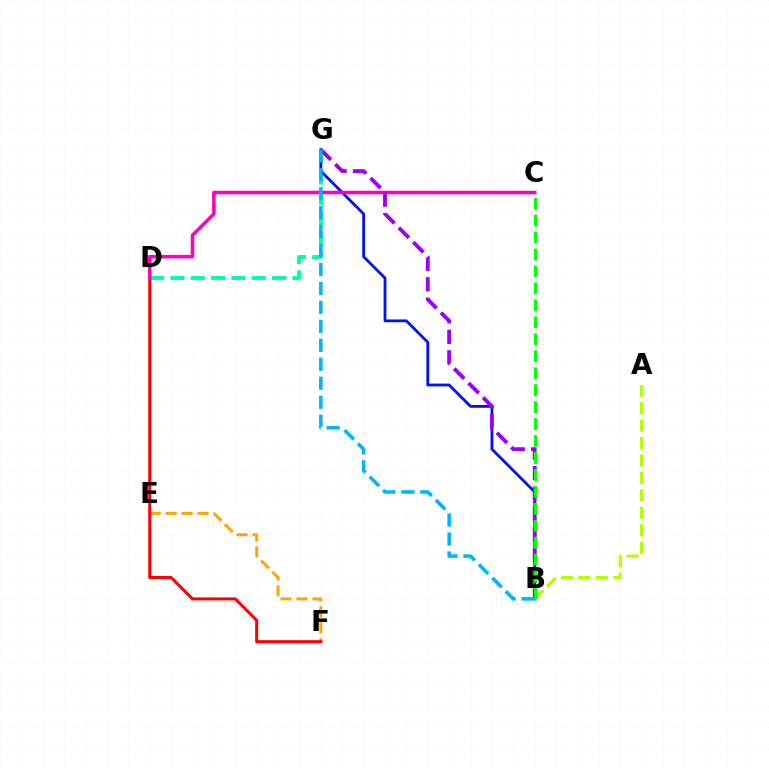{('D', 'G'): [{'color': '#00ff9d', 'line_style': 'dashed', 'thickness': 2.76}], ('B', 'G'): [{'color': '#0010ff', 'line_style': 'solid', 'thickness': 2.01}, {'color': '#9b00ff', 'line_style': 'dashed', 'thickness': 2.78}, {'color': '#00b5ff', 'line_style': 'dashed', 'thickness': 2.58}], ('E', 'F'): [{'color': '#ffa500', 'line_style': 'dashed', 'thickness': 2.16}], ('D', 'F'): [{'color': '#ff0000', 'line_style': 'solid', 'thickness': 2.16}], ('C', 'D'): [{'color': '#ff00bd', 'line_style': 'solid', 'thickness': 2.56}], ('A', 'B'): [{'color': '#b3ff00', 'line_style': 'dashed', 'thickness': 2.37}], ('B', 'C'): [{'color': '#08ff00', 'line_style': 'dashed', 'thickness': 2.3}]}